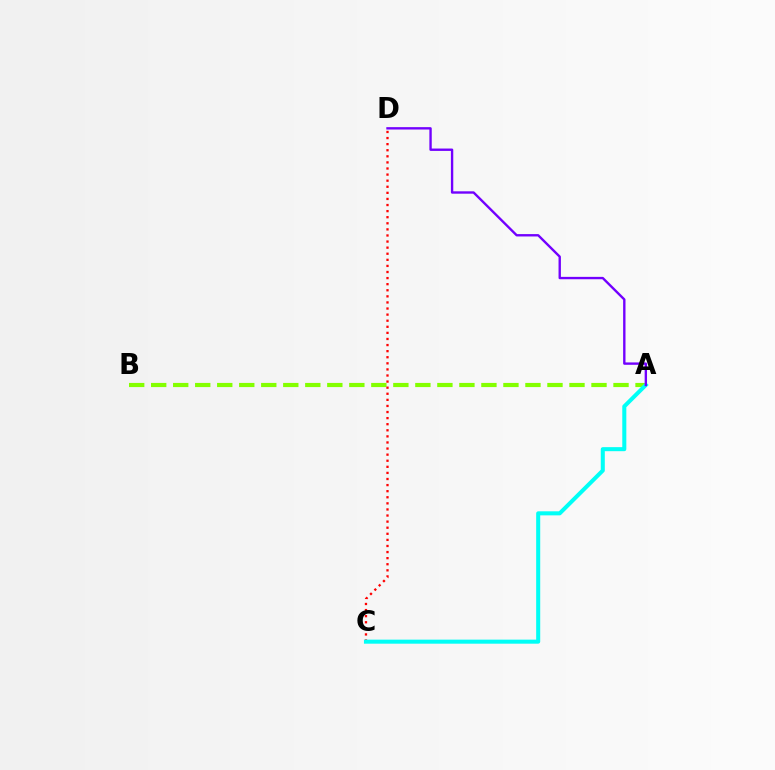{('A', 'B'): [{'color': '#84ff00', 'line_style': 'dashed', 'thickness': 2.99}], ('C', 'D'): [{'color': '#ff0000', 'line_style': 'dotted', 'thickness': 1.65}], ('A', 'C'): [{'color': '#00fff6', 'line_style': 'solid', 'thickness': 2.91}], ('A', 'D'): [{'color': '#7200ff', 'line_style': 'solid', 'thickness': 1.71}]}